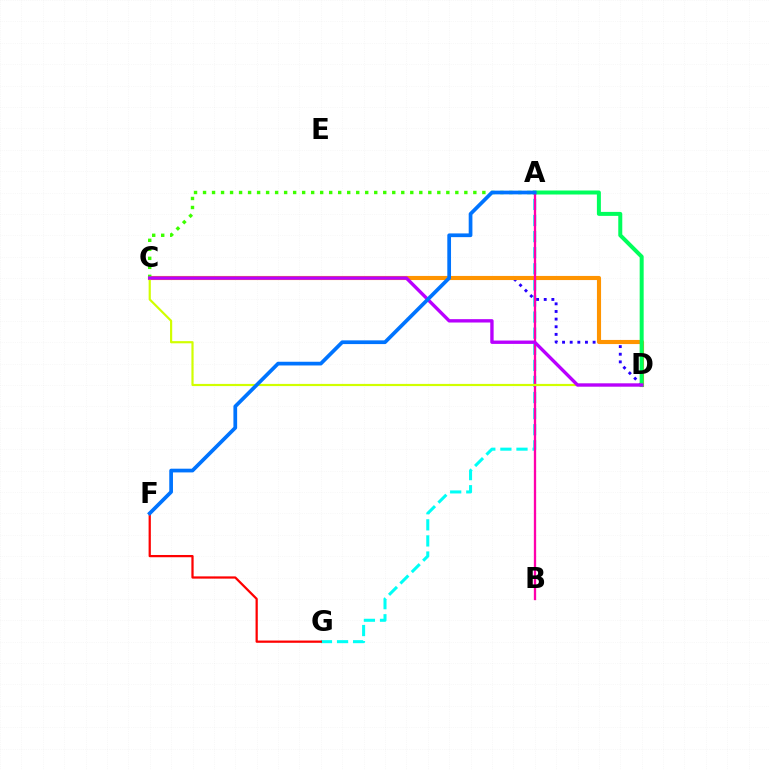{('A', 'G'): [{'color': '#00fff6', 'line_style': 'dashed', 'thickness': 2.19}], ('C', 'D'): [{'color': '#2500ff', 'line_style': 'dotted', 'thickness': 2.08}, {'color': '#ff9400', 'line_style': 'solid', 'thickness': 2.97}, {'color': '#d1ff00', 'line_style': 'solid', 'thickness': 1.57}, {'color': '#b900ff', 'line_style': 'solid', 'thickness': 2.42}], ('A', 'D'): [{'color': '#00ff5c', 'line_style': 'solid', 'thickness': 2.88}], ('A', 'B'): [{'color': '#ff00ac', 'line_style': 'solid', 'thickness': 1.67}], ('A', 'C'): [{'color': '#3dff00', 'line_style': 'dotted', 'thickness': 2.45}], ('F', 'G'): [{'color': '#ff0000', 'line_style': 'solid', 'thickness': 1.62}], ('A', 'F'): [{'color': '#0074ff', 'line_style': 'solid', 'thickness': 2.68}]}